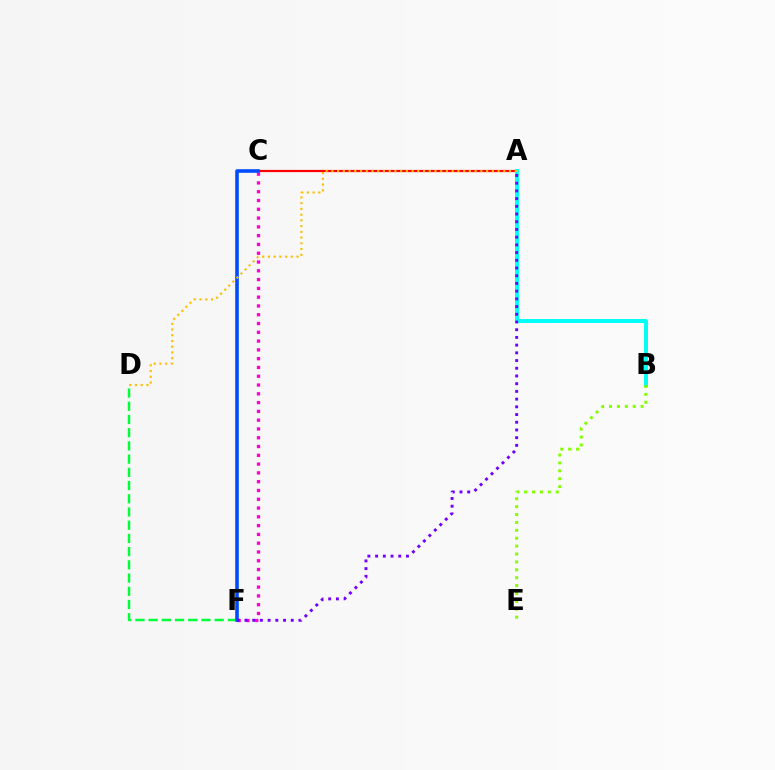{('D', 'F'): [{'color': '#00ff39', 'line_style': 'dashed', 'thickness': 1.79}], ('A', 'C'): [{'color': '#ff0000', 'line_style': 'solid', 'thickness': 1.6}], ('A', 'B'): [{'color': '#00fff6', 'line_style': 'solid', 'thickness': 2.85}], ('C', 'F'): [{'color': '#ff00cf', 'line_style': 'dotted', 'thickness': 2.39}, {'color': '#004bff', 'line_style': 'solid', 'thickness': 2.58}], ('A', 'D'): [{'color': '#ffbd00', 'line_style': 'dotted', 'thickness': 1.56}], ('B', 'E'): [{'color': '#84ff00', 'line_style': 'dotted', 'thickness': 2.14}], ('A', 'F'): [{'color': '#7200ff', 'line_style': 'dotted', 'thickness': 2.1}]}